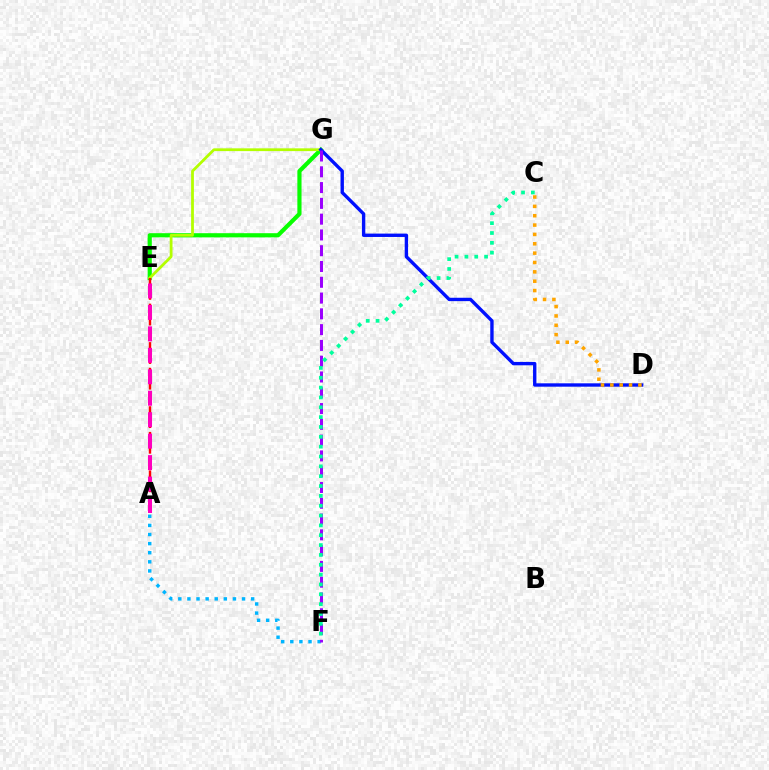{('E', 'G'): [{'color': '#08ff00', 'line_style': 'solid', 'thickness': 3.0}, {'color': '#b3ff00', 'line_style': 'solid', 'thickness': 2.0}], ('A', 'F'): [{'color': '#00b5ff', 'line_style': 'dotted', 'thickness': 2.47}], ('A', 'E'): [{'color': '#ff0000', 'line_style': 'dashed', 'thickness': 1.74}, {'color': '#ff00bd', 'line_style': 'dashed', 'thickness': 2.91}], ('D', 'G'): [{'color': '#0010ff', 'line_style': 'solid', 'thickness': 2.42}], ('F', 'G'): [{'color': '#9b00ff', 'line_style': 'dashed', 'thickness': 2.14}], ('C', 'D'): [{'color': '#ffa500', 'line_style': 'dotted', 'thickness': 2.54}], ('C', 'F'): [{'color': '#00ff9d', 'line_style': 'dotted', 'thickness': 2.67}]}